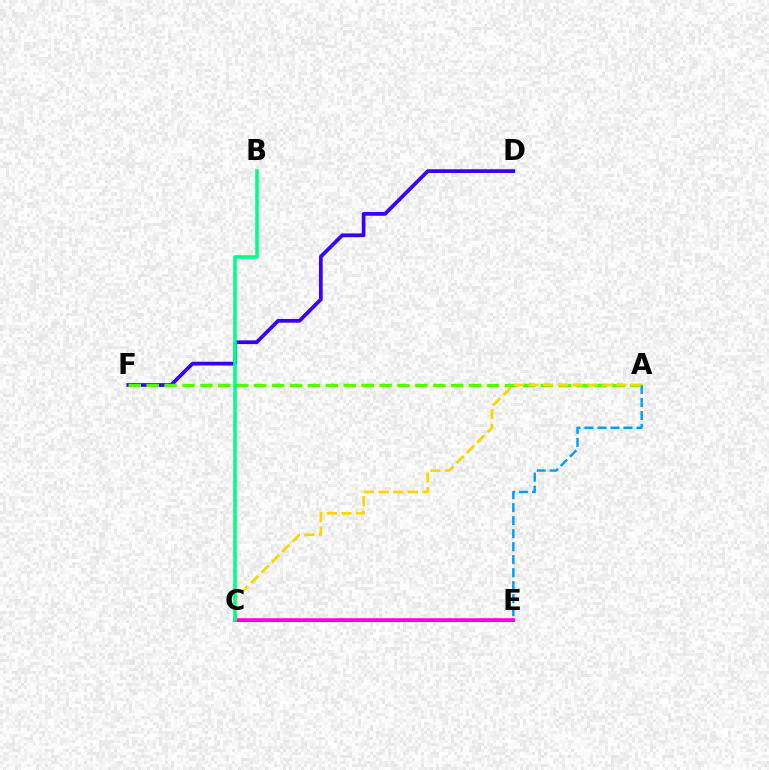{('D', 'F'): [{'color': '#3700ff', 'line_style': 'solid', 'thickness': 2.68}], ('C', 'E'): [{'color': '#ff0000', 'line_style': 'solid', 'thickness': 2.15}, {'color': '#ff00ed', 'line_style': 'solid', 'thickness': 2.63}], ('A', 'F'): [{'color': '#4fff00', 'line_style': 'dashed', 'thickness': 2.43}], ('A', 'E'): [{'color': '#009eff', 'line_style': 'dashed', 'thickness': 1.77}], ('A', 'C'): [{'color': '#ffd500', 'line_style': 'dashed', 'thickness': 1.99}], ('B', 'C'): [{'color': '#00ff86', 'line_style': 'solid', 'thickness': 2.57}]}